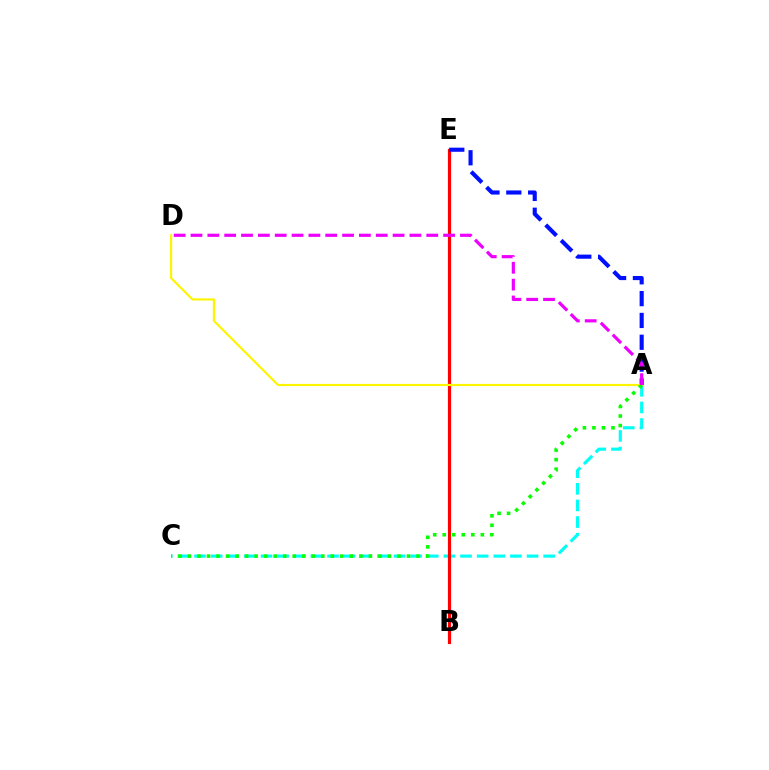{('A', 'C'): [{'color': '#00fff6', 'line_style': 'dashed', 'thickness': 2.26}, {'color': '#08ff00', 'line_style': 'dotted', 'thickness': 2.59}], ('B', 'E'): [{'color': '#ff0000', 'line_style': 'solid', 'thickness': 2.28}], ('A', 'E'): [{'color': '#0010ff', 'line_style': 'dashed', 'thickness': 2.96}], ('A', 'D'): [{'color': '#fcf500', 'line_style': 'solid', 'thickness': 1.55}, {'color': '#ee00ff', 'line_style': 'dashed', 'thickness': 2.29}]}